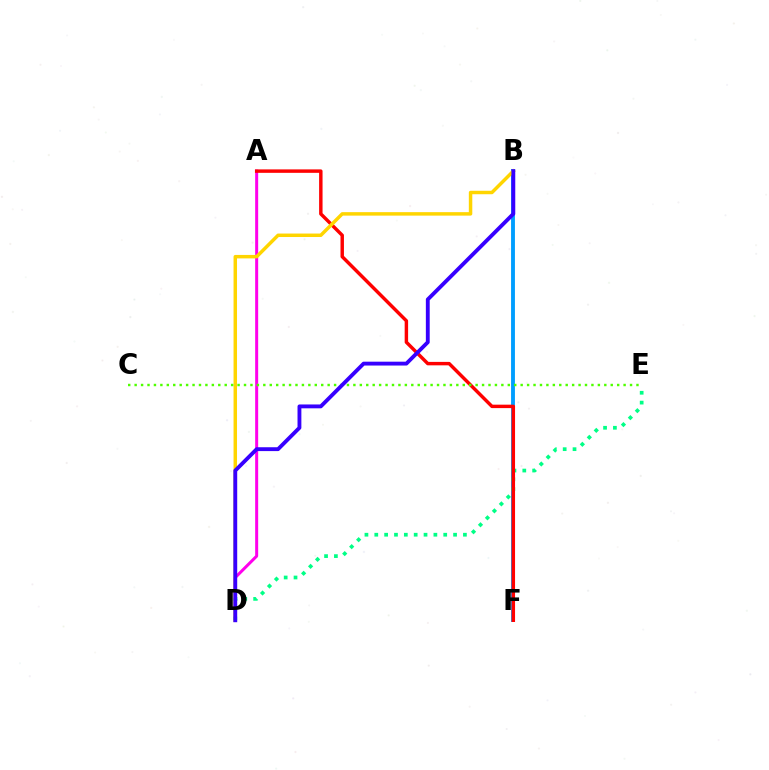{('A', 'D'): [{'color': '#ff00ed', 'line_style': 'solid', 'thickness': 2.16}], ('B', 'F'): [{'color': '#009eff', 'line_style': 'solid', 'thickness': 2.78}], ('D', 'E'): [{'color': '#00ff86', 'line_style': 'dotted', 'thickness': 2.68}], ('A', 'F'): [{'color': '#ff0000', 'line_style': 'solid', 'thickness': 2.48}], ('B', 'D'): [{'color': '#ffd500', 'line_style': 'solid', 'thickness': 2.5}, {'color': '#3700ff', 'line_style': 'solid', 'thickness': 2.77}], ('C', 'E'): [{'color': '#4fff00', 'line_style': 'dotted', 'thickness': 1.75}]}